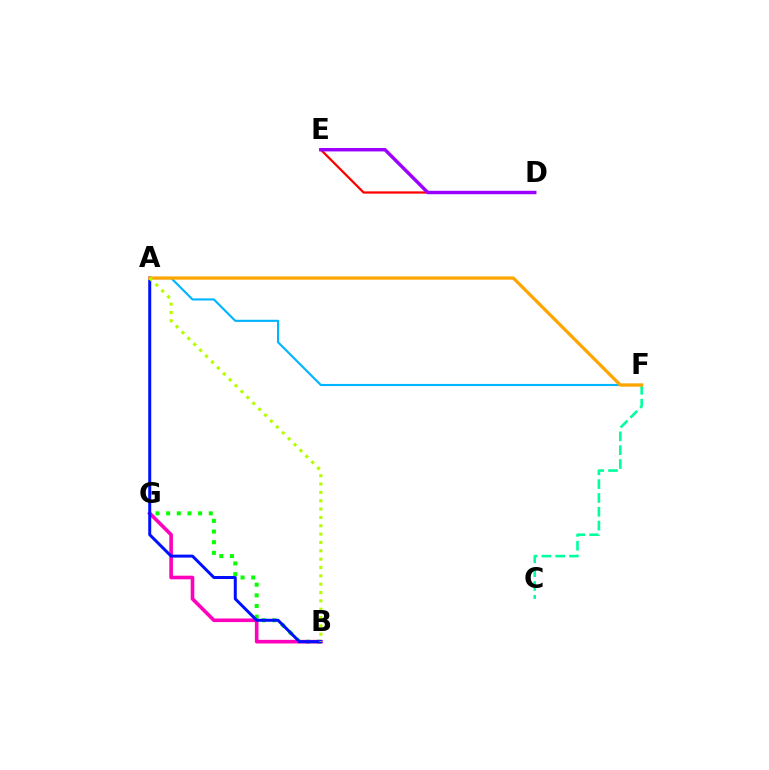{('B', 'G'): [{'color': '#08ff00', 'line_style': 'dotted', 'thickness': 2.9}, {'color': '#ff00bd', 'line_style': 'solid', 'thickness': 2.6}], ('D', 'E'): [{'color': '#ff0000', 'line_style': 'solid', 'thickness': 1.63}, {'color': '#9b00ff', 'line_style': 'solid', 'thickness': 2.48}], ('A', 'B'): [{'color': '#0010ff', 'line_style': 'solid', 'thickness': 2.15}, {'color': '#b3ff00', 'line_style': 'dotted', 'thickness': 2.27}], ('A', 'F'): [{'color': '#00b5ff', 'line_style': 'solid', 'thickness': 1.53}, {'color': '#ffa500', 'line_style': 'solid', 'thickness': 2.35}], ('C', 'F'): [{'color': '#00ff9d', 'line_style': 'dashed', 'thickness': 1.88}]}